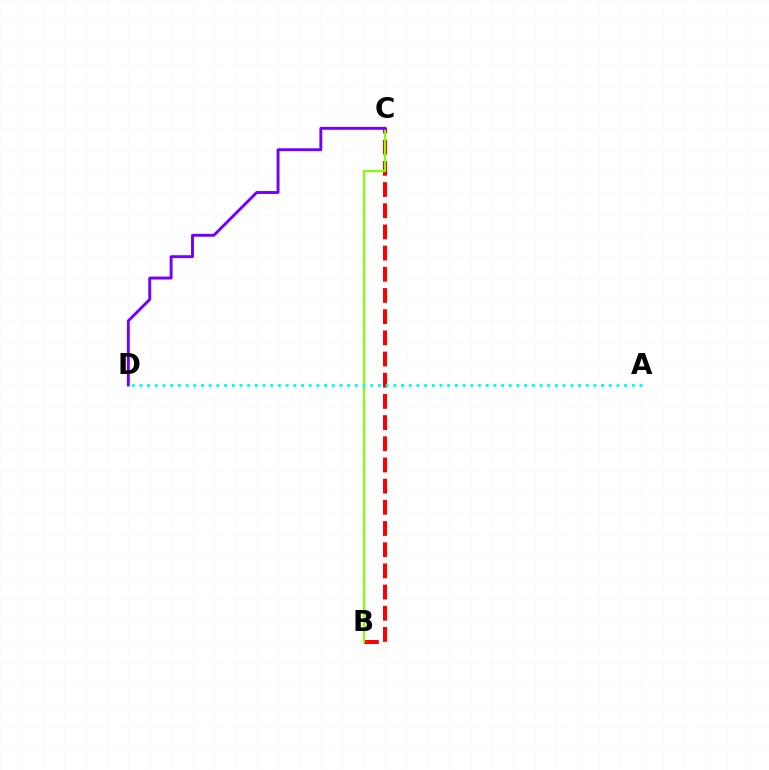{('B', 'C'): [{'color': '#ff0000', 'line_style': 'dashed', 'thickness': 2.88}, {'color': '#84ff00', 'line_style': 'solid', 'thickness': 1.55}], ('A', 'D'): [{'color': '#00fff6', 'line_style': 'dotted', 'thickness': 2.09}], ('C', 'D'): [{'color': '#7200ff', 'line_style': 'solid', 'thickness': 2.09}]}